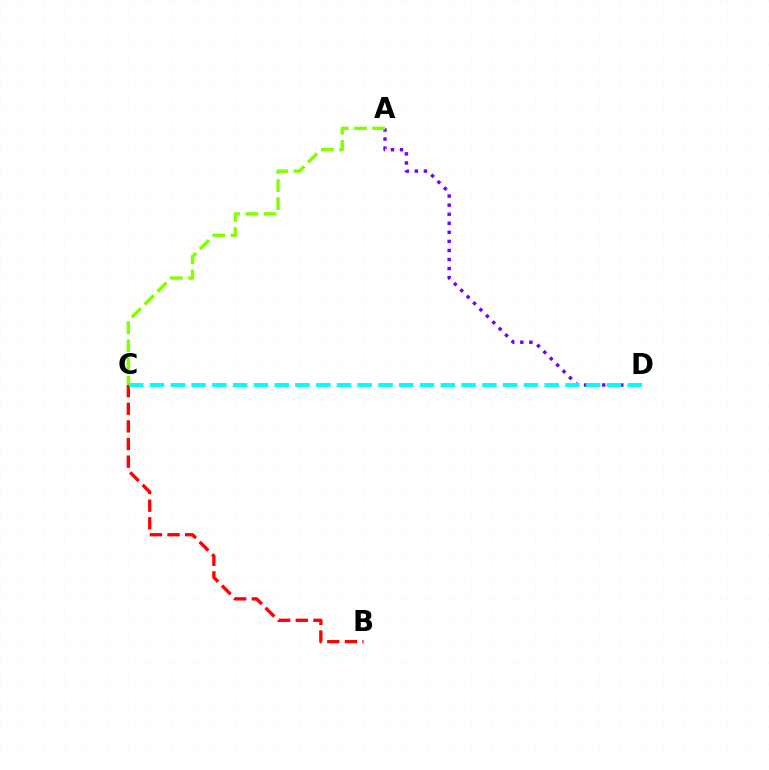{('A', 'D'): [{'color': '#7200ff', 'line_style': 'dotted', 'thickness': 2.46}], ('B', 'C'): [{'color': '#ff0000', 'line_style': 'dashed', 'thickness': 2.39}], ('A', 'C'): [{'color': '#84ff00', 'line_style': 'dashed', 'thickness': 2.47}], ('C', 'D'): [{'color': '#00fff6', 'line_style': 'dashed', 'thickness': 2.82}]}